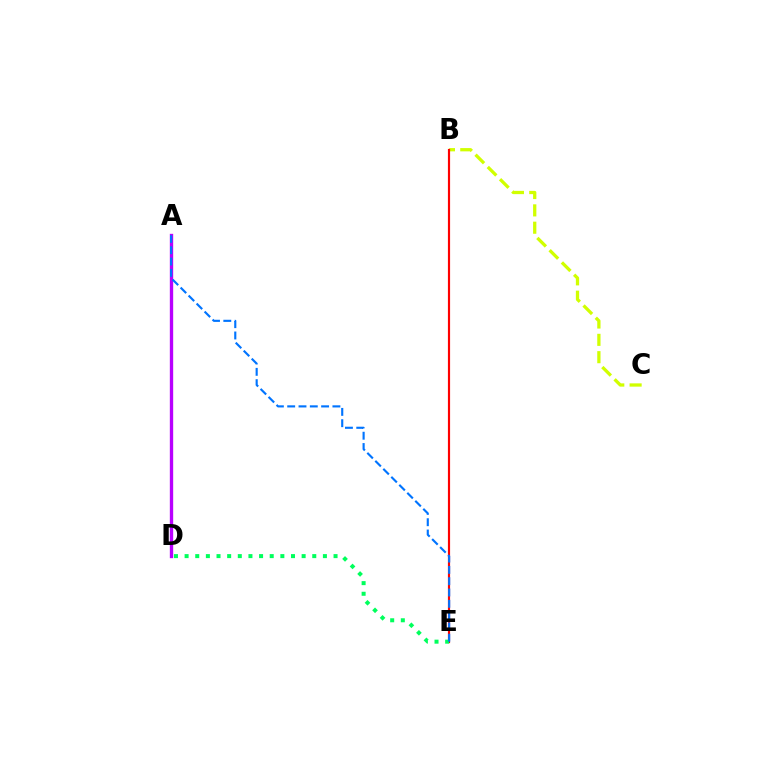{('B', 'C'): [{'color': '#d1ff00', 'line_style': 'dashed', 'thickness': 2.36}], ('A', 'D'): [{'color': '#b900ff', 'line_style': 'solid', 'thickness': 2.41}], ('B', 'E'): [{'color': '#ff0000', 'line_style': 'solid', 'thickness': 1.57}], ('D', 'E'): [{'color': '#00ff5c', 'line_style': 'dotted', 'thickness': 2.89}], ('A', 'E'): [{'color': '#0074ff', 'line_style': 'dashed', 'thickness': 1.54}]}